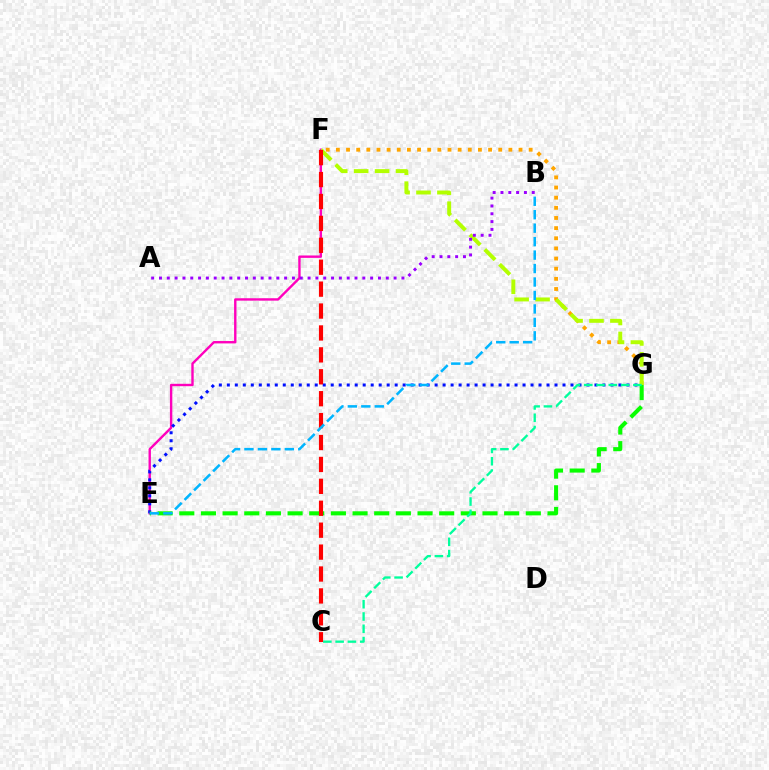{('E', 'F'): [{'color': '#ff00bd', 'line_style': 'solid', 'thickness': 1.72}], ('E', 'G'): [{'color': '#0010ff', 'line_style': 'dotted', 'thickness': 2.17}, {'color': '#08ff00', 'line_style': 'dashed', 'thickness': 2.94}], ('F', 'G'): [{'color': '#ffa500', 'line_style': 'dotted', 'thickness': 2.76}, {'color': '#b3ff00', 'line_style': 'dashed', 'thickness': 2.84}], ('C', 'G'): [{'color': '#00ff9d', 'line_style': 'dashed', 'thickness': 1.67}], ('C', 'F'): [{'color': '#ff0000', 'line_style': 'dashed', 'thickness': 2.98}], ('B', 'E'): [{'color': '#00b5ff', 'line_style': 'dashed', 'thickness': 1.83}], ('A', 'B'): [{'color': '#9b00ff', 'line_style': 'dotted', 'thickness': 2.12}]}